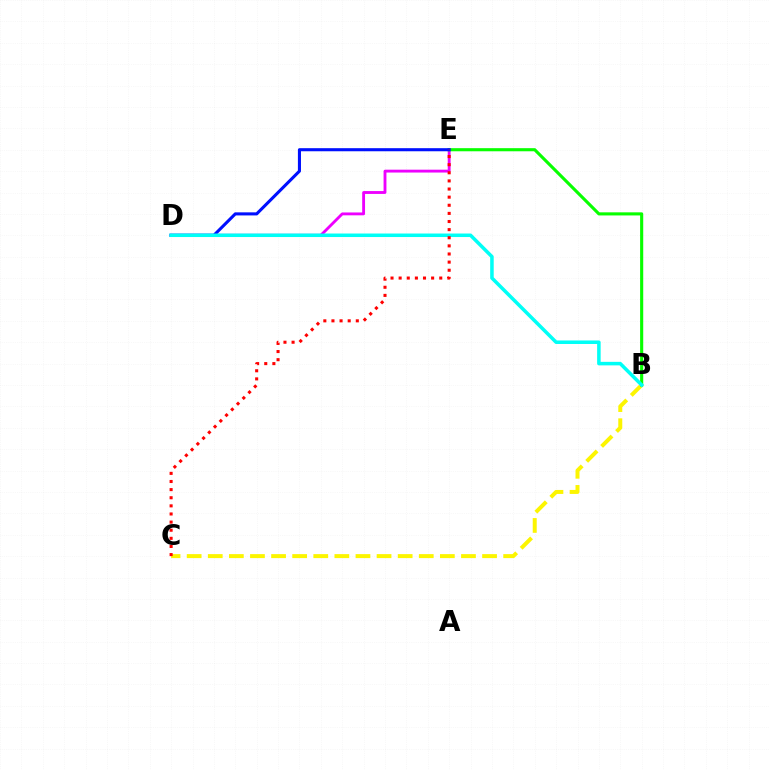{('B', 'C'): [{'color': '#fcf500', 'line_style': 'dashed', 'thickness': 2.87}], ('D', 'E'): [{'color': '#ee00ff', 'line_style': 'solid', 'thickness': 2.06}, {'color': '#0010ff', 'line_style': 'solid', 'thickness': 2.22}], ('B', 'E'): [{'color': '#08ff00', 'line_style': 'solid', 'thickness': 2.24}], ('B', 'D'): [{'color': '#00fff6', 'line_style': 'solid', 'thickness': 2.54}], ('C', 'E'): [{'color': '#ff0000', 'line_style': 'dotted', 'thickness': 2.21}]}